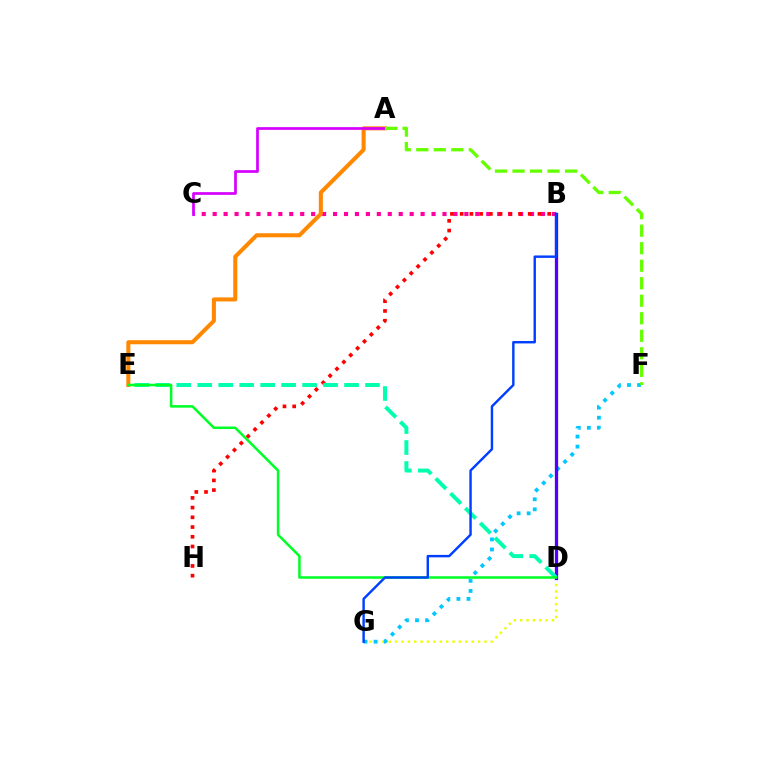{('B', 'C'): [{'color': '#ff00a0', 'line_style': 'dotted', 'thickness': 2.97}], ('A', 'E'): [{'color': '#ff8800', 'line_style': 'solid', 'thickness': 2.91}], ('D', 'G'): [{'color': '#eeff00', 'line_style': 'dotted', 'thickness': 1.73}], ('F', 'G'): [{'color': '#00c7ff', 'line_style': 'dotted', 'thickness': 2.73}], ('A', 'C'): [{'color': '#d600ff', 'line_style': 'solid', 'thickness': 1.96}], ('A', 'F'): [{'color': '#66ff00', 'line_style': 'dashed', 'thickness': 2.38}], ('B', 'H'): [{'color': '#ff0000', 'line_style': 'dotted', 'thickness': 2.64}], ('B', 'D'): [{'color': '#4f00ff', 'line_style': 'solid', 'thickness': 2.36}], ('D', 'E'): [{'color': '#00ffaf', 'line_style': 'dashed', 'thickness': 2.85}, {'color': '#00ff27', 'line_style': 'solid', 'thickness': 1.82}], ('B', 'G'): [{'color': '#003fff', 'line_style': 'solid', 'thickness': 1.74}]}